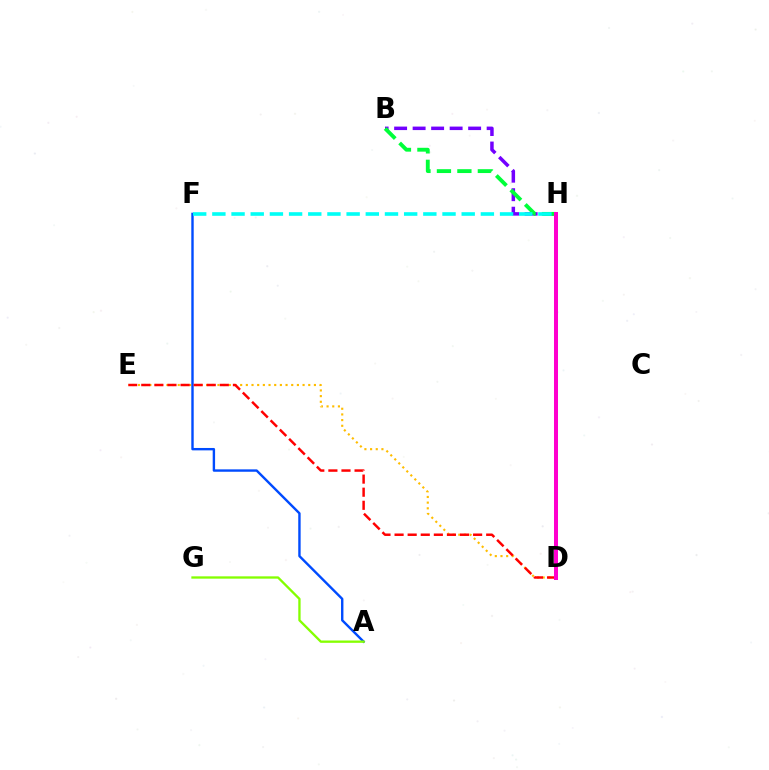{('D', 'E'): [{'color': '#ffbd00', 'line_style': 'dotted', 'thickness': 1.54}, {'color': '#ff0000', 'line_style': 'dashed', 'thickness': 1.78}], ('B', 'H'): [{'color': '#7200ff', 'line_style': 'dashed', 'thickness': 2.51}, {'color': '#00ff39', 'line_style': 'dashed', 'thickness': 2.78}], ('A', 'F'): [{'color': '#004bff', 'line_style': 'solid', 'thickness': 1.72}], ('F', 'H'): [{'color': '#00fff6', 'line_style': 'dashed', 'thickness': 2.61}], ('D', 'H'): [{'color': '#ff00cf', 'line_style': 'solid', 'thickness': 2.88}], ('A', 'G'): [{'color': '#84ff00', 'line_style': 'solid', 'thickness': 1.67}]}